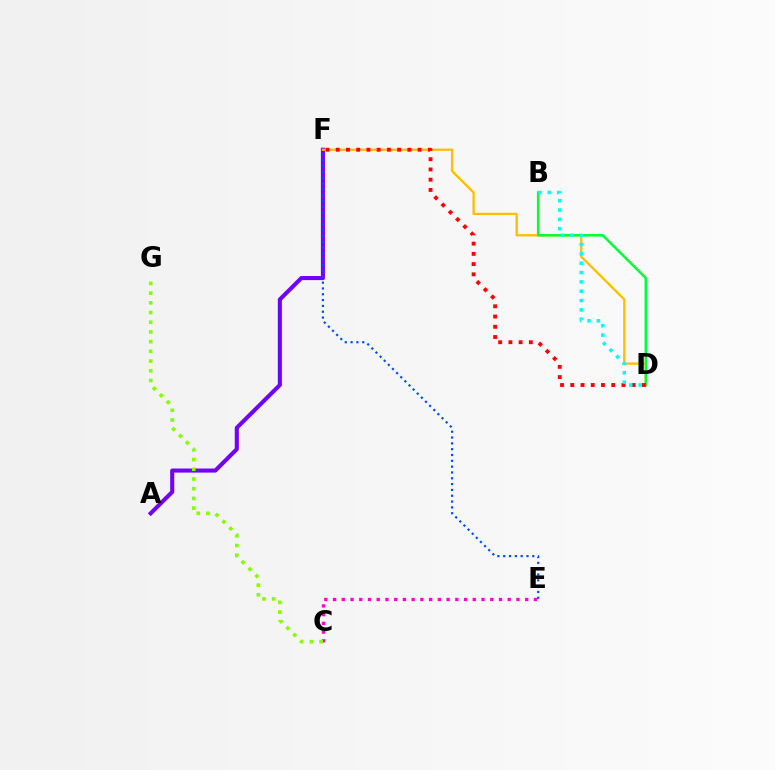{('A', 'F'): [{'color': '#7200ff', 'line_style': 'solid', 'thickness': 2.94}], ('D', 'F'): [{'color': '#ffbd00', 'line_style': 'solid', 'thickness': 1.64}, {'color': '#ff0000', 'line_style': 'dotted', 'thickness': 2.78}], ('B', 'D'): [{'color': '#00ff39', 'line_style': 'solid', 'thickness': 1.81}, {'color': '#00fff6', 'line_style': 'dotted', 'thickness': 2.54}], ('E', 'F'): [{'color': '#004bff', 'line_style': 'dotted', 'thickness': 1.58}], ('C', 'E'): [{'color': '#ff00cf', 'line_style': 'dotted', 'thickness': 2.37}], ('C', 'G'): [{'color': '#84ff00', 'line_style': 'dotted', 'thickness': 2.64}]}